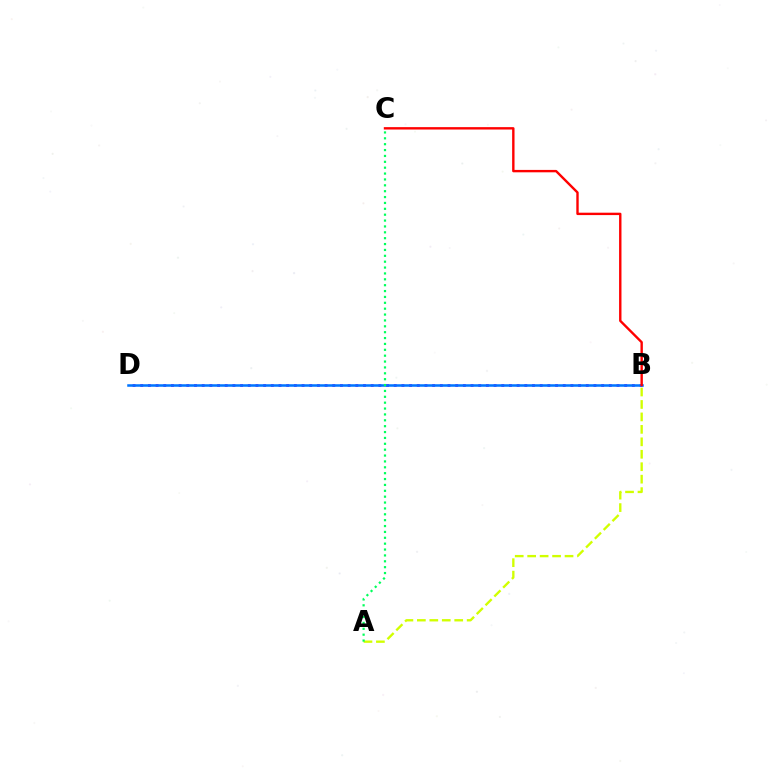{('B', 'D'): [{'color': '#b900ff', 'line_style': 'dotted', 'thickness': 2.09}, {'color': '#0074ff', 'line_style': 'solid', 'thickness': 1.82}], ('A', 'B'): [{'color': '#d1ff00', 'line_style': 'dashed', 'thickness': 1.69}], ('B', 'C'): [{'color': '#ff0000', 'line_style': 'solid', 'thickness': 1.72}], ('A', 'C'): [{'color': '#00ff5c', 'line_style': 'dotted', 'thickness': 1.6}]}